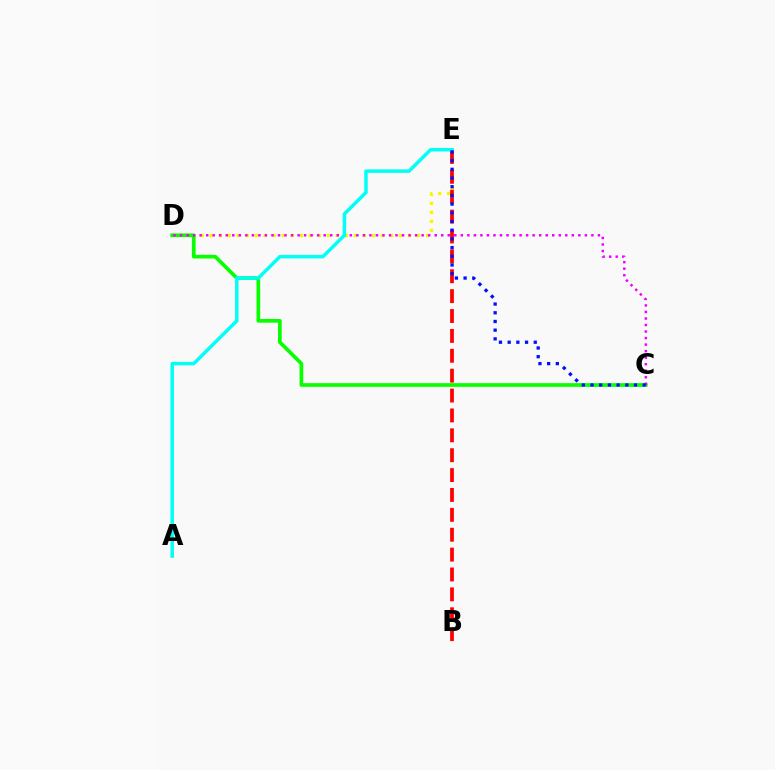{('D', 'E'): [{'color': '#fcf500', 'line_style': 'dotted', 'thickness': 2.45}], ('B', 'E'): [{'color': '#ff0000', 'line_style': 'dashed', 'thickness': 2.7}], ('C', 'D'): [{'color': '#08ff00', 'line_style': 'solid', 'thickness': 2.65}, {'color': '#ee00ff', 'line_style': 'dotted', 'thickness': 1.77}], ('A', 'E'): [{'color': '#00fff6', 'line_style': 'solid', 'thickness': 2.5}], ('C', 'E'): [{'color': '#0010ff', 'line_style': 'dotted', 'thickness': 2.36}]}